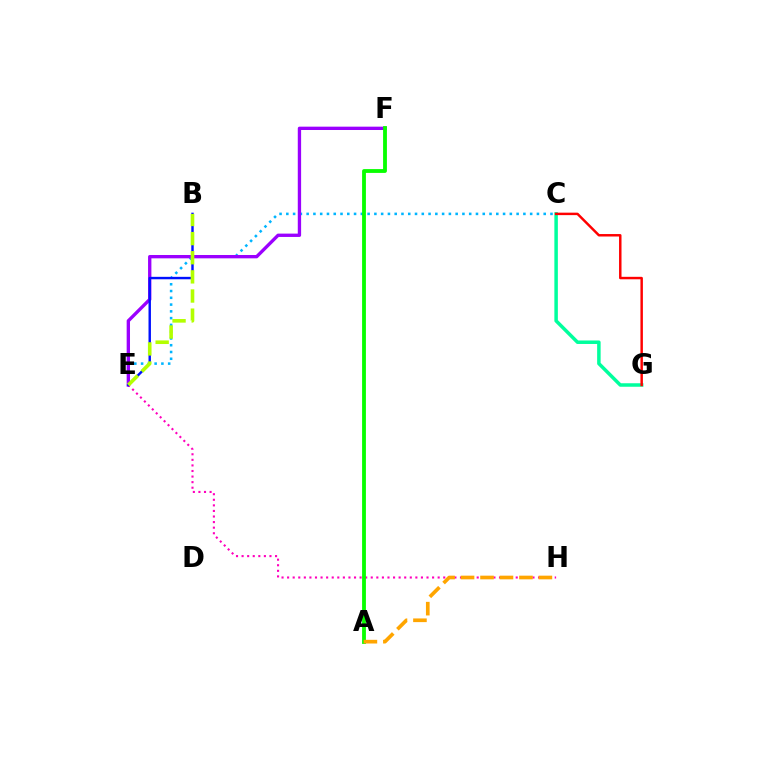{('C', 'E'): [{'color': '#00b5ff', 'line_style': 'dotted', 'thickness': 1.84}], ('E', 'F'): [{'color': '#9b00ff', 'line_style': 'solid', 'thickness': 2.4}], ('E', 'H'): [{'color': '#ff00bd', 'line_style': 'dotted', 'thickness': 1.52}], ('C', 'G'): [{'color': '#00ff9d', 'line_style': 'solid', 'thickness': 2.52}, {'color': '#ff0000', 'line_style': 'solid', 'thickness': 1.77}], ('A', 'F'): [{'color': '#08ff00', 'line_style': 'solid', 'thickness': 2.75}], ('B', 'E'): [{'color': '#0010ff', 'line_style': 'solid', 'thickness': 1.75}, {'color': '#b3ff00', 'line_style': 'dashed', 'thickness': 2.6}], ('A', 'H'): [{'color': '#ffa500', 'line_style': 'dashed', 'thickness': 2.64}]}